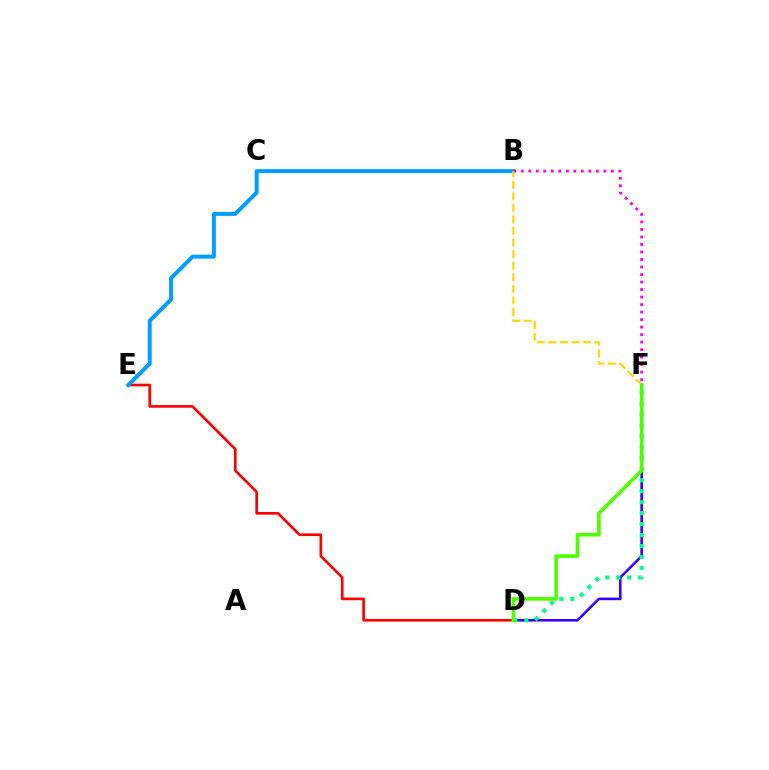{('D', 'E'): [{'color': '#ff0000', 'line_style': 'solid', 'thickness': 1.92}], ('B', 'E'): [{'color': '#009eff', 'line_style': 'solid', 'thickness': 2.87}], ('D', 'F'): [{'color': '#3700ff', 'line_style': 'solid', 'thickness': 1.89}, {'color': '#00ff86', 'line_style': 'dotted', 'thickness': 2.98}, {'color': '#4fff00', 'line_style': 'solid', 'thickness': 2.61}], ('B', 'F'): [{'color': '#ff00ed', 'line_style': 'dotted', 'thickness': 2.04}, {'color': '#ffd500', 'line_style': 'dashed', 'thickness': 1.57}]}